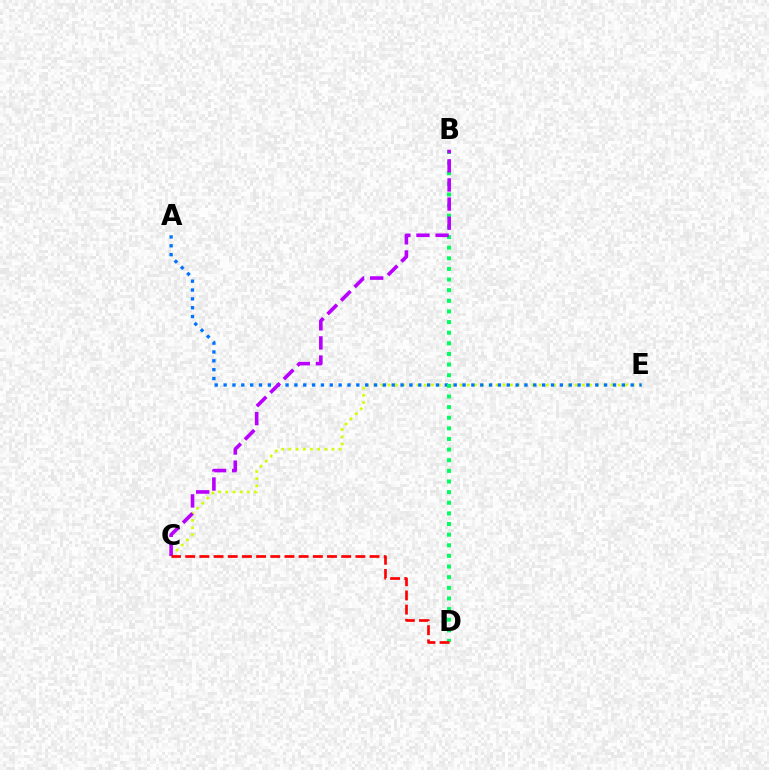{('C', 'E'): [{'color': '#d1ff00', 'line_style': 'dotted', 'thickness': 1.95}], ('A', 'E'): [{'color': '#0074ff', 'line_style': 'dotted', 'thickness': 2.4}], ('B', 'D'): [{'color': '#00ff5c', 'line_style': 'dotted', 'thickness': 2.89}], ('B', 'C'): [{'color': '#b900ff', 'line_style': 'dashed', 'thickness': 2.6}], ('C', 'D'): [{'color': '#ff0000', 'line_style': 'dashed', 'thickness': 1.93}]}